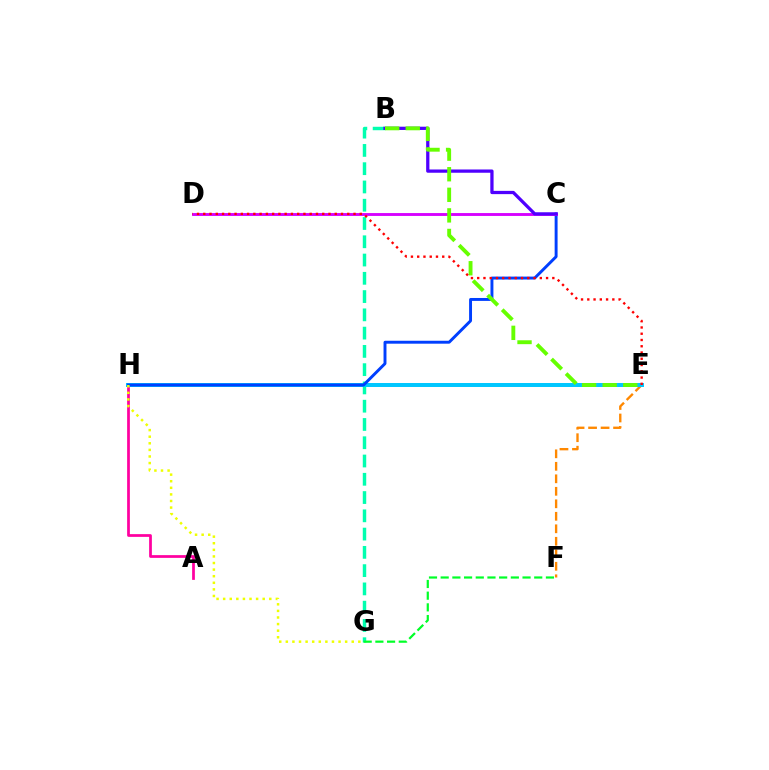{('E', 'F'): [{'color': '#ff8800', 'line_style': 'dashed', 'thickness': 1.7}], ('A', 'H'): [{'color': '#ff00a0', 'line_style': 'solid', 'thickness': 1.98}], ('B', 'G'): [{'color': '#00ffaf', 'line_style': 'dashed', 'thickness': 2.48}], ('E', 'H'): [{'color': '#00c7ff', 'line_style': 'solid', 'thickness': 2.86}], ('C', 'H'): [{'color': '#003fff', 'line_style': 'solid', 'thickness': 2.11}], ('G', 'H'): [{'color': '#eeff00', 'line_style': 'dotted', 'thickness': 1.79}], ('C', 'D'): [{'color': '#d600ff', 'line_style': 'solid', 'thickness': 2.07}], ('B', 'C'): [{'color': '#4f00ff', 'line_style': 'solid', 'thickness': 2.35}], ('B', 'E'): [{'color': '#66ff00', 'line_style': 'dashed', 'thickness': 2.8}], ('D', 'E'): [{'color': '#ff0000', 'line_style': 'dotted', 'thickness': 1.7}], ('F', 'G'): [{'color': '#00ff27', 'line_style': 'dashed', 'thickness': 1.59}]}